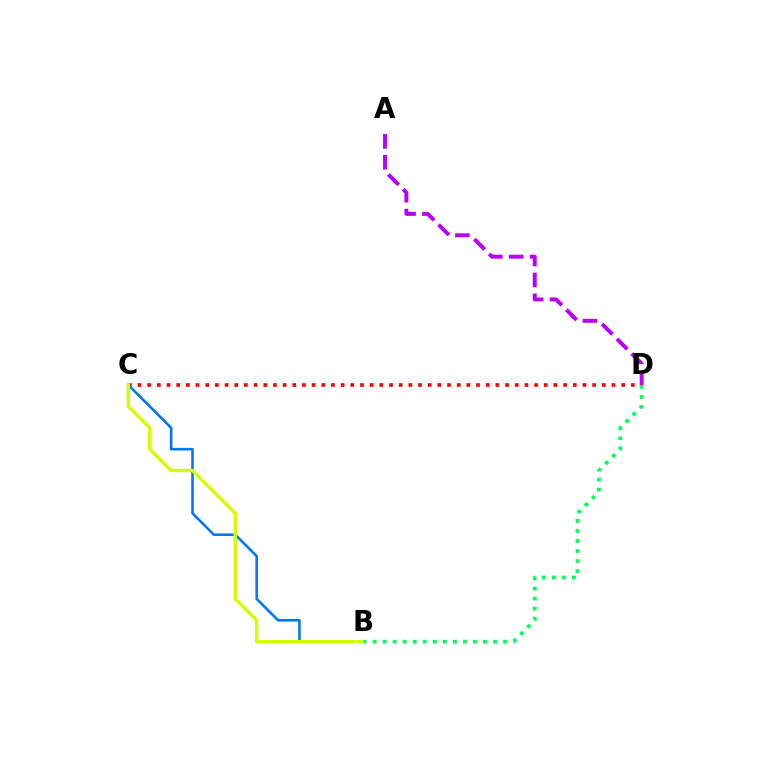{('A', 'D'): [{'color': '#b900ff', 'line_style': 'dashed', 'thickness': 2.84}], ('C', 'D'): [{'color': '#ff0000', 'line_style': 'dotted', 'thickness': 2.63}], ('B', 'C'): [{'color': '#0074ff', 'line_style': 'solid', 'thickness': 1.85}, {'color': '#d1ff00', 'line_style': 'solid', 'thickness': 2.45}], ('B', 'D'): [{'color': '#00ff5c', 'line_style': 'dotted', 'thickness': 2.73}]}